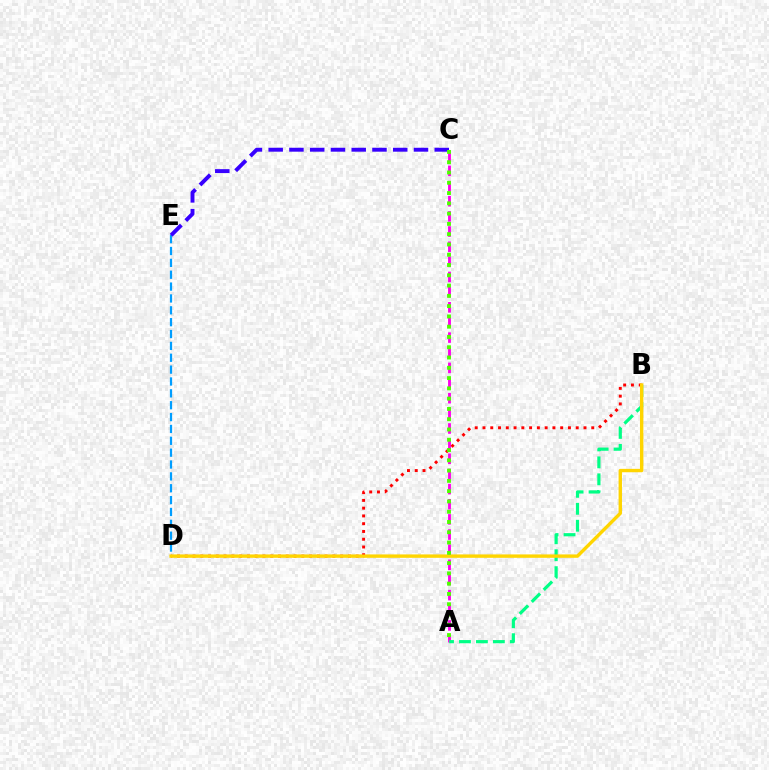{('D', 'E'): [{'color': '#009eff', 'line_style': 'dashed', 'thickness': 1.61}], ('A', 'C'): [{'color': '#ff00ed', 'line_style': 'dashed', 'thickness': 2.06}, {'color': '#4fff00', 'line_style': 'dotted', 'thickness': 2.79}], ('B', 'D'): [{'color': '#ff0000', 'line_style': 'dotted', 'thickness': 2.11}, {'color': '#ffd500', 'line_style': 'solid', 'thickness': 2.44}], ('C', 'E'): [{'color': '#3700ff', 'line_style': 'dashed', 'thickness': 2.82}], ('A', 'B'): [{'color': '#00ff86', 'line_style': 'dashed', 'thickness': 2.3}]}